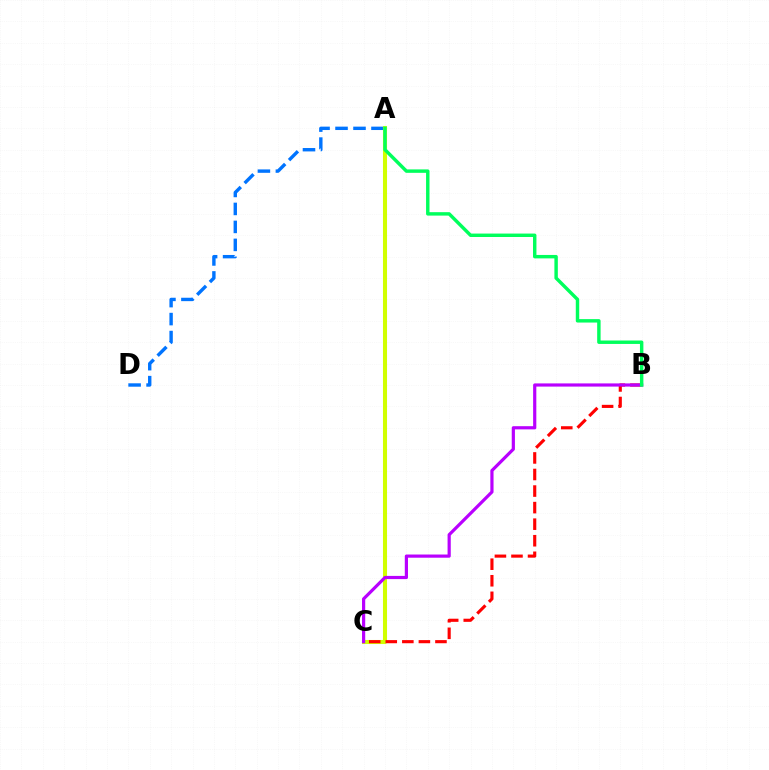{('A', 'D'): [{'color': '#0074ff', 'line_style': 'dashed', 'thickness': 2.44}], ('A', 'C'): [{'color': '#d1ff00', 'line_style': 'solid', 'thickness': 2.93}], ('B', 'C'): [{'color': '#ff0000', 'line_style': 'dashed', 'thickness': 2.25}, {'color': '#b900ff', 'line_style': 'solid', 'thickness': 2.3}], ('A', 'B'): [{'color': '#00ff5c', 'line_style': 'solid', 'thickness': 2.47}]}